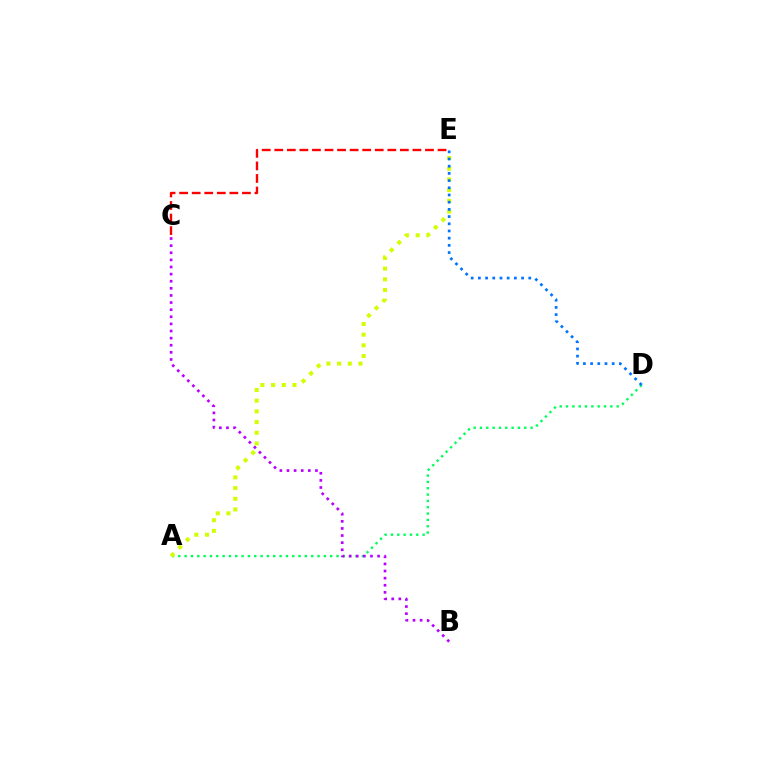{('A', 'D'): [{'color': '#00ff5c', 'line_style': 'dotted', 'thickness': 1.72}], ('C', 'E'): [{'color': '#ff0000', 'line_style': 'dashed', 'thickness': 1.71}], ('A', 'E'): [{'color': '#d1ff00', 'line_style': 'dotted', 'thickness': 2.91}], ('B', 'C'): [{'color': '#b900ff', 'line_style': 'dotted', 'thickness': 1.93}], ('D', 'E'): [{'color': '#0074ff', 'line_style': 'dotted', 'thickness': 1.96}]}